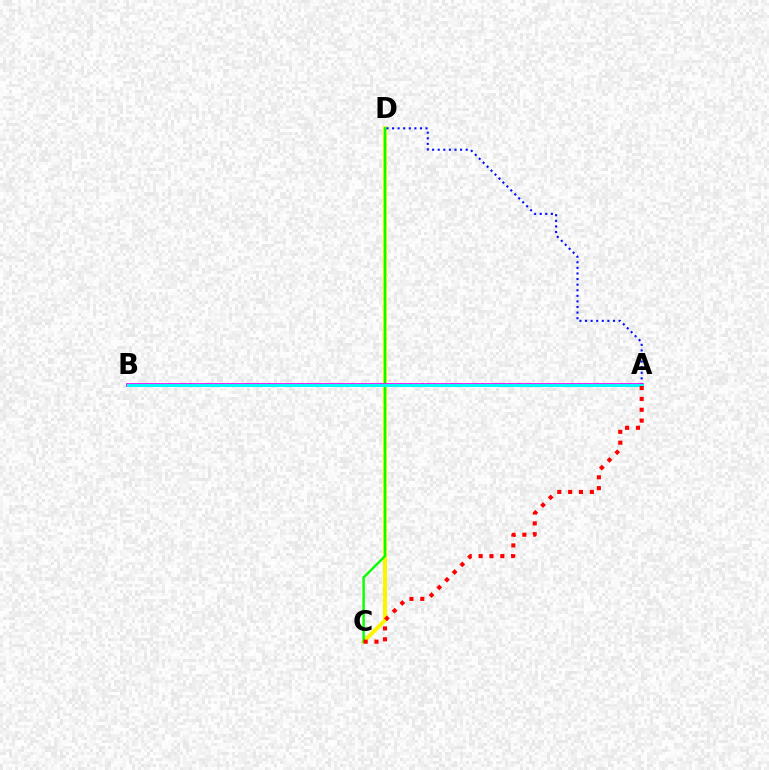{('C', 'D'): [{'color': '#fcf500', 'line_style': 'solid', 'thickness': 2.88}, {'color': '#08ff00', 'line_style': 'solid', 'thickness': 1.74}], ('A', 'D'): [{'color': '#0010ff', 'line_style': 'dotted', 'thickness': 1.52}], ('A', 'B'): [{'color': '#ee00ff', 'line_style': 'solid', 'thickness': 2.66}, {'color': '#00fff6', 'line_style': 'solid', 'thickness': 2.11}], ('A', 'C'): [{'color': '#ff0000', 'line_style': 'dotted', 'thickness': 2.95}]}